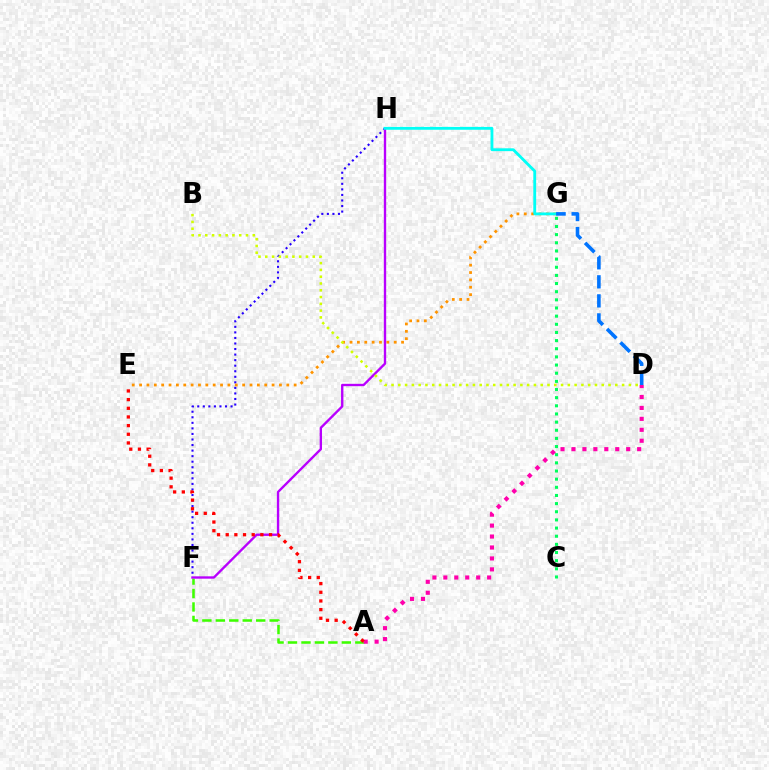{('F', 'H'): [{'color': '#2500ff', 'line_style': 'dotted', 'thickness': 1.51}, {'color': '#b900ff', 'line_style': 'solid', 'thickness': 1.7}], ('A', 'F'): [{'color': '#3dff00', 'line_style': 'dashed', 'thickness': 1.83}], ('E', 'G'): [{'color': '#ff9400', 'line_style': 'dotted', 'thickness': 2.0}], ('A', 'D'): [{'color': '#ff00ac', 'line_style': 'dotted', 'thickness': 2.97}], ('A', 'E'): [{'color': '#ff0000', 'line_style': 'dotted', 'thickness': 2.35}], ('G', 'H'): [{'color': '#00fff6', 'line_style': 'solid', 'thickness': 2.04}], ('C', 'G'): [{'color': '#00ff5c', 'line_style': 'dotted', 'thickness': 2.21}], ('D', 'G'): [{'color': '#0074ff', 'line_style': 'dashed', 'thickness': 2.59}], ('B', 'D'): [{'color': '#d1ff00', 'line_style': 'dotted', 'thickness': 1.84}]}